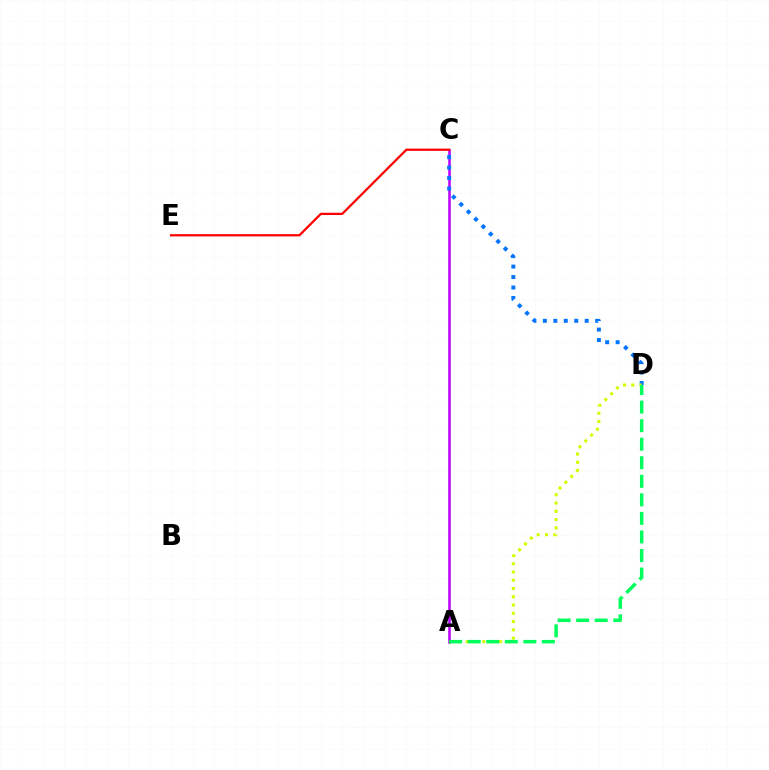{('A', 'C'): [{'color': '#b900ff', 'line_style': 'solid', 'thickness': 1.84}], ('C', 'D'): [{'color': '#0074ff', 'line_style': 'dotted', 'thickness': 2.84}], ('A', 'D'): [{'color': '#d1ff00', 'line_style': 'dotted', 'thickness': 2.25}, {'color': '#00ff5c', 'line_style': 'dashed', 'thickness': 2.52}], ('C', 'E'): [{'color': '#ff0000', 'line_style': 'solid', 'thickness': 1.63}]}